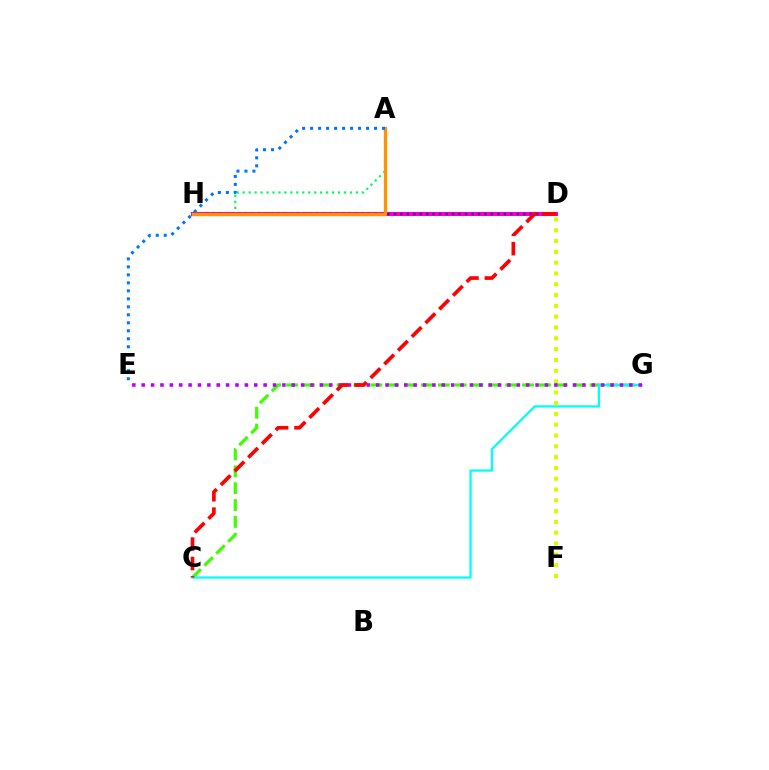{('C', 'G'): [{'color': '#3dff00', 'line_style': 'dashed', 'thickness': 2.29}, {'color': '#00fff6', 'line_style': 'solid', 'thickness': 1.62}], ('A', 'H'): [{'color': '#00ff5c', 'line_style': 'dotted', 'thickness': 1.62}, {'color': '#ff9400', 'line_style': 'solid', 'thickness': 2.36}], ('D', 'H'): [{'color': '#ff00ac', 'line_style': 'solid', 'thickness': 2.94}, {'color': '#2500ff', 'line_style': 'dotted', 'thickness': 1.76}], ('D', 'F'): [{'color': '#d1ff00', 'line_style': 'dotted', 'thickness': 2.94}], ('A', 'E'): [{'color': '#0074ff', 'line_style': 'dotted', 'thickness': 2.17}], ('E', 'G'): [{'color': '#b900ff', 'line_style': 'dotted', 'thickness': 2.55}], ('C', 'D'): [{'color': '#ff0000', 'line_style': 'dashed', 'thickness': 2.64}]}